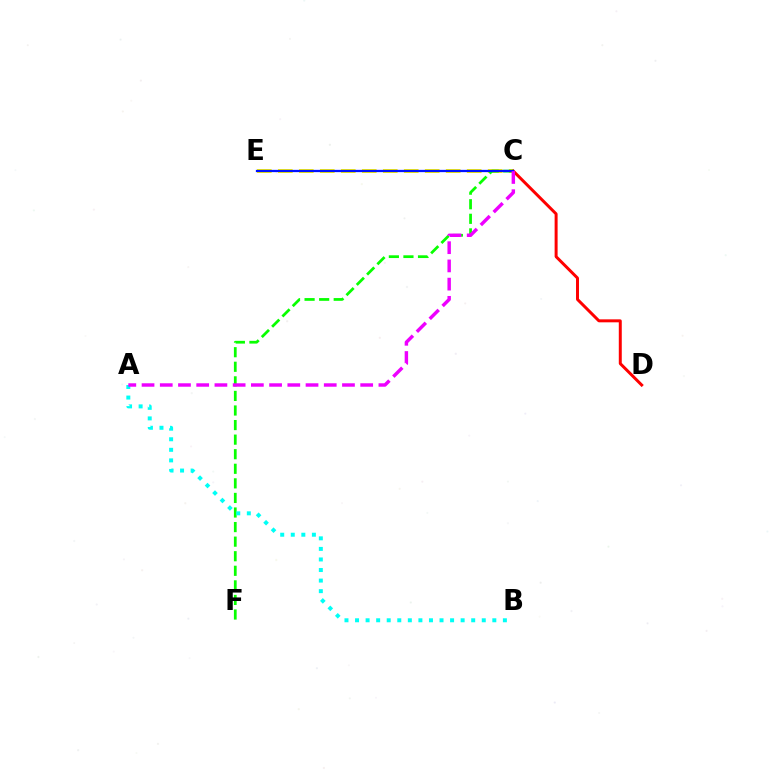{('C', 'E'): [{'color': '#fcf500', 'line_style': 'dashed', 'thickness': 2.85}, {'color': '#0010ff', 'line_style': 'solid', 'thickness': 1.63}], ('C', 'D'): [{'color': '#ff0000', 'line_style': 'solid', 'thickness': 2.14}], ('C', 'F'): [{'color': '#08ff00', 'line_style': 'dashed', 'thickness': 1.98}], ('A', 'B'): [{'color': '#00fff6', 'line_style': 'dotted', 'thickness': 2.87}], ('A', 'C'): [{'color': '#ee00ff', 'line_style': 'dashed', 'thickness': 2.48}]}